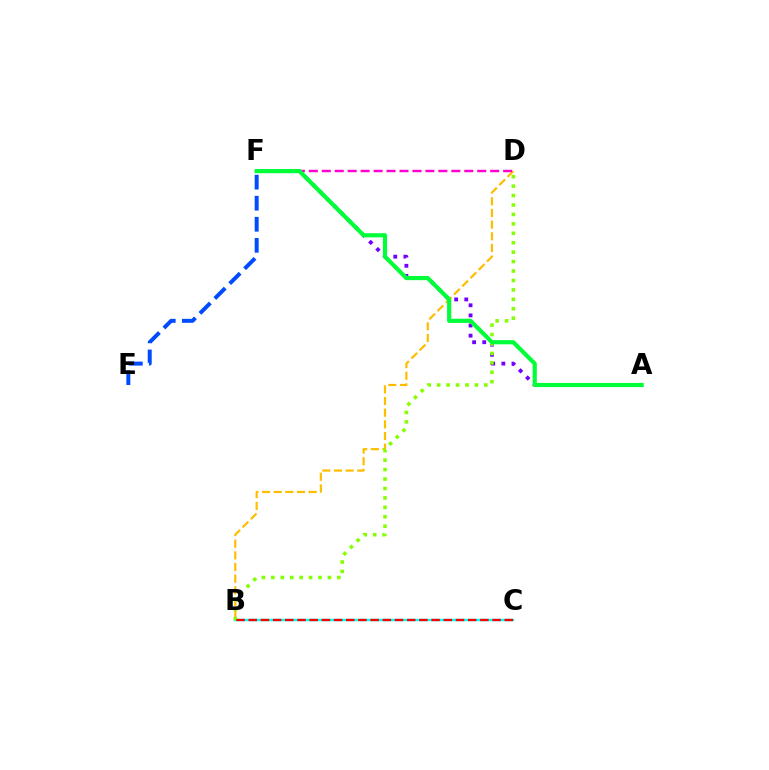{('B', 'C'): [{'color': '#00fff6', 'line_style': 'solid', 'thickness': 1.78}, {'color': '#ff0000', 'line_style': 'dashed', 'thickness': 1.66}], ('A', 'F'): [{'color': '#7200ff', 'line_style': 'dotted', 'thickness': 2.75}, {'color': '#00ff39', 'line_style': 'solid', 'thickness': 3.0}], ('E', 'F'): [{'color': '#004bff', 'line_style': 'dashed', 'thickness': 2.86}], ('B', 'D'): [{'color': '#ffbd00', 'line_style': 'dashed', 'thickness': 1.58}, {'color': '#84ff00', 'line_style': 'dotted', 'thickness': 2.56}], ('D', 'F'): [{'color': '#ff00cf', 'line_style': 'dashed', 'thickness': 1.76}]}